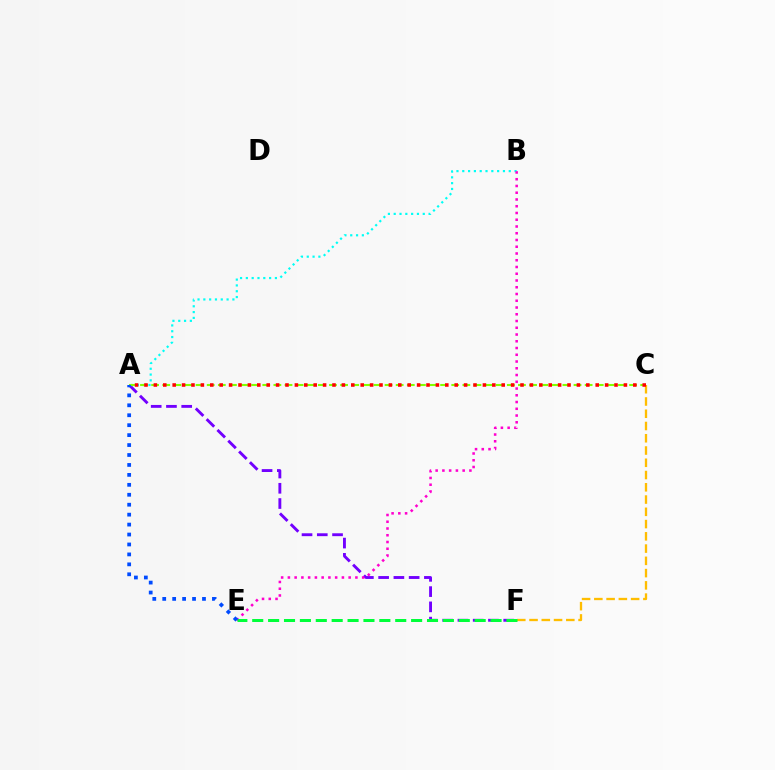{('A', 'B'): [{'color': '#00fff6', 'line_style': 'dotted', 'thickness': 1.58}], ('C', 'F'): [{'color': '#ffbd00', 'line_style': 'dashed', 'thickness': 1.67}], ('A', 'F'): [{'color': '#7200ff', 'line_style': 'dashed', 'thickness': 2.07}], ('B', 'E'): [{'color': '#ff00cf', 'line_style': 'dotted', 'thickness': 1.83}], ('E', 'F'): [{'color': '#00ff39', 'line_style': 'dashed', 'thickness': 2.16}], ('A', 'C'): [{'color': '#84ff00', 'line_style': 'dashed', 'thickness': 1.51}, {'color': '#ff0000', 'line_style': 'dotted', 'thickness': 2.55}], ('A', 'E'): [{'color': '#004bff', 'line_style': 'dotted', 'thickness': 2.7}]}